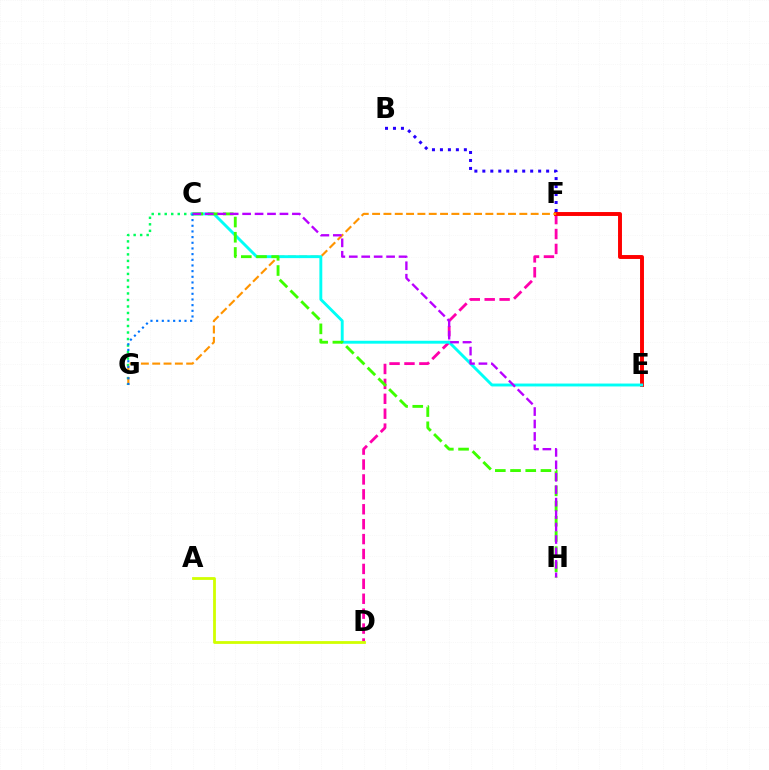{('C', 'G'): [{'color': '#00ff5c', 'line_style': 'dotted', 'thickness': 1.77}, {'color': '#0074ff', 'line_style': 'dotted', 'thickness': 1.54}], ('D', 'F'): [{'color': '#ff00ac', 'line_style': 'dashed', 'thickness': 2.03}], ('A', 'D'): [{'color': '#d1ff00', 'line_style': 'solid', 'thickness': 2.01}], ('E', 'F'): [{'color': '#ff0000', 'line_style': 'solid', 'thickness': 2.83}], ('F', 'G'): [{'color': '#ff9400', 'line_style': 'dashed', 'thickness': 1.54}], ('C', 'E'): [{'color': '#00fff6', 'line_style': 'solid', 'thickness': 2.09}], ('C', 'H'): [{'color': '#3dff00', 'line_style': 'dashed', 'thickness': 2.07}, {'color': '#b900ff', 'line_style': 'dashed', 'thickness': 1.69}], ('B', 'F'): [{'color': '#2500ff', 'line_style': 'dotted', 'thickness': 2.17}]}